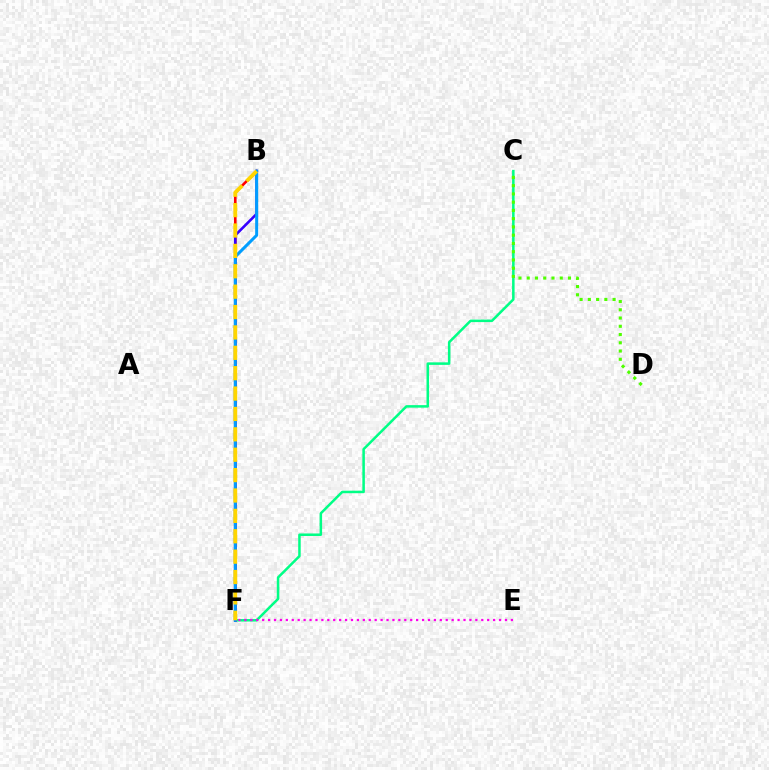{('C', 'F'): [{'color': '#00ff86', 'line_style': 'solid', 'thickness': 1.82}], ('B', 'F'): [{'color': '#ff0000', 'line_style': 'solid', 'thickness': 1.89}, {'color': '#3700ff', 'line_style': 'solid', 'thickness': 1.88}, {'color': '#009eff', 'line_style': 'solid', 'thickness': 2.17}, {'color': '#ffd500', 'line_style': 'dashed', 'thickness': 2.77}], ('C', 'D'): [{'color': '#4fff00', 'line_style': 'dotted', 'thickness': 2.24}], ('E', 'F'): [{'color': '#ff00ed', 'line_style': 'dotted', 'thickness': 1.61}]}